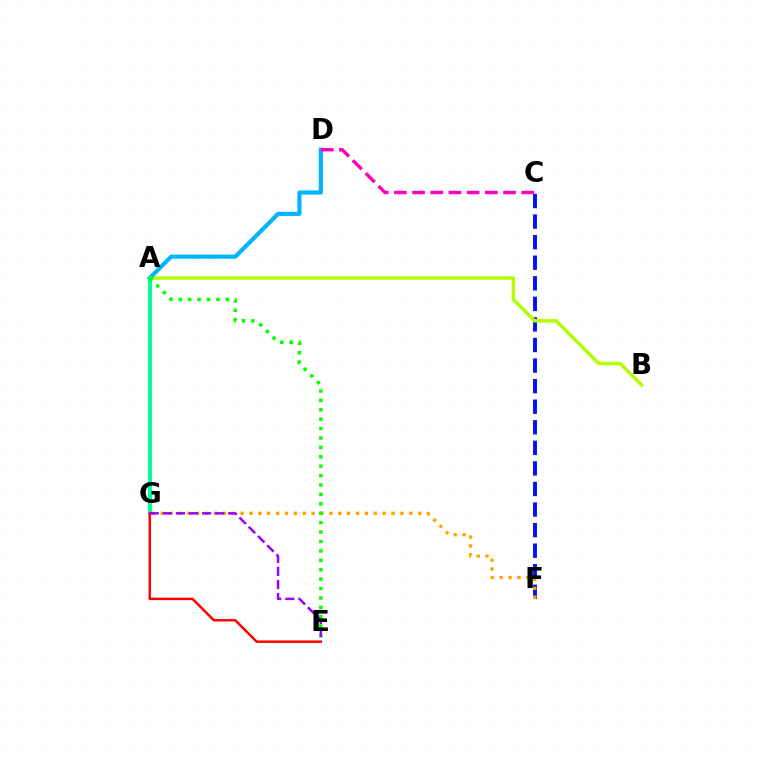{('C', 'F'): [{'color': '#0010ff', 'line_style': 'dashed', 'thickness': 2.79}], ('A', 'B'): [{'color': '#b3ff00', 'line_style': 'solid', 'thickness': 2.49}], ('A', 'D'): [{'color': '#00b5ff', 'line_style': 'solid', 'thickness': 2.98}], ('A', 'G'): [{'color': '#00ff9d', 'line_style': 'solid', 'thickness': 2.87}], ('F', 'G'): [{'color': '#ffa500', 'line_style': 'dotted', 'thickness': 2.41}], ('A', 'E'): [{'color': '#08ff00', 'line_style': 'dotted', 'thickness': 2.56}], ('C', 'D'): [{'color': '#ff00bd', 'line_style': 'dashed', 'thickness': 2.47}], ('E', 'G'): [{'color': '#ff0000', 'line_style': 'solid', 'thickness': 1.77}, {'color': '#9b00ff', 'line_style': 'dashed', 'thickness': 1.78}]}